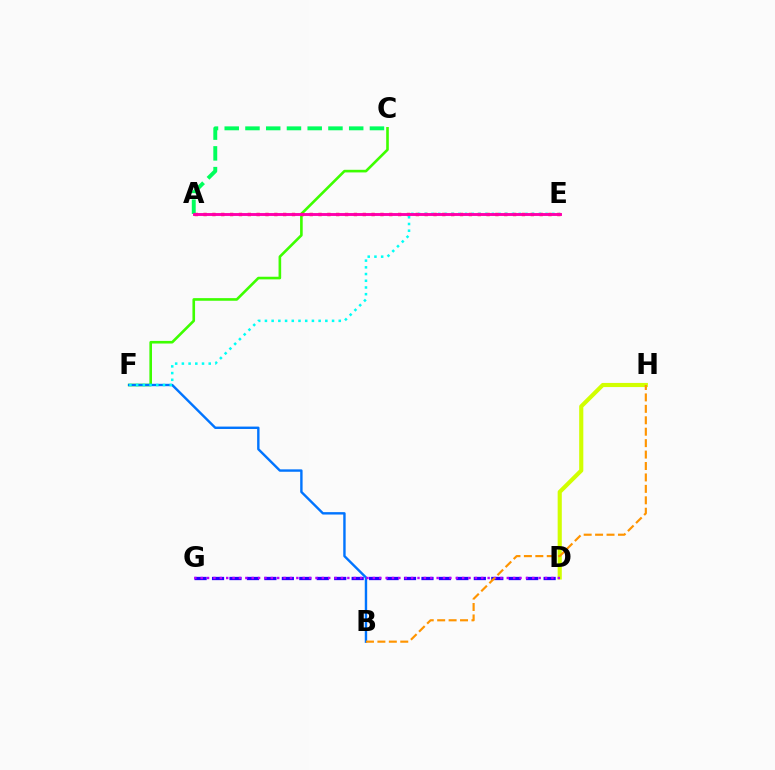{('C', 'F'): [{'color': '#3dff00', 'line_style': 'solid', 'thickness': 1.89}], ('A', 'E'): [{'color': '#ff0000', 'line_style': 'dotted', 'thickness': 2.4}, {'color': '#ff00ac', 'line_style': 'solid', 'thickness': 2.09}], ('D', 'G'): [{'color': '#2500ff', 'line_style': 'dashed', 'thickness': 2.37}, {'color': '#b900ff', 'line_style': 'dotted', 'thickness': 1.73}], ('B', 'F'): [{'color': '#0074ff', 'line_style': 'solid', 'thickness': 1.73}], ('A', 'C'): [{'color': '#00ff5c', 'line_style': 'dashed', 'thickness': 2.82}], ('D', 'H'): [{'color': '#d1ff00', 'line_style': 'solid', 'thickness': 2.98}], ('E', 'F'): [{'color': '#00fff6', 'line_style': 'dotted', 'thickness': 1.82}], ('B', 'H'): [{'color': '#ff9400', 'line_style': 'dashed', 'thickness': 1.55}]}